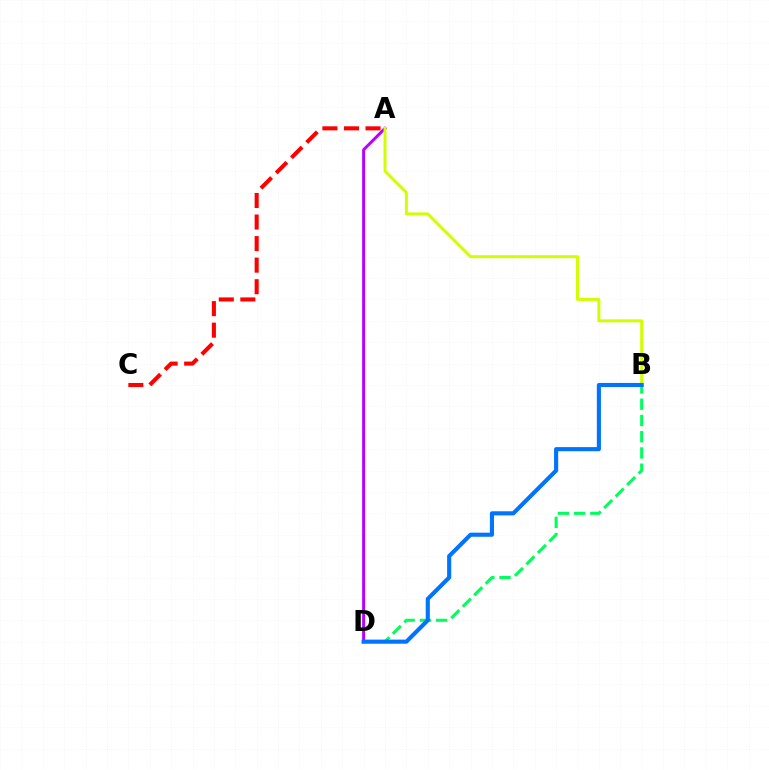{('A', 'D'): [{'color': '#b900ff', 'line_style': 'solid', 'thickness': 2.13}], ('A', 'C'): [{'color': '#ff0000', 'line_style': 'dashed', 'thickness': 2.93}], ('A', 'B'): [{'color': '#d1ff00', 'line_style': 'solid', 'thickness': 2.14}], ('B', 'D'): [{'color': '#00ff5c', 'line_style': 'dashed', 'thickness': 2.21}, {'color': '#0074ff', 'line_style': 'solid', 'thickness': 2.96}]}